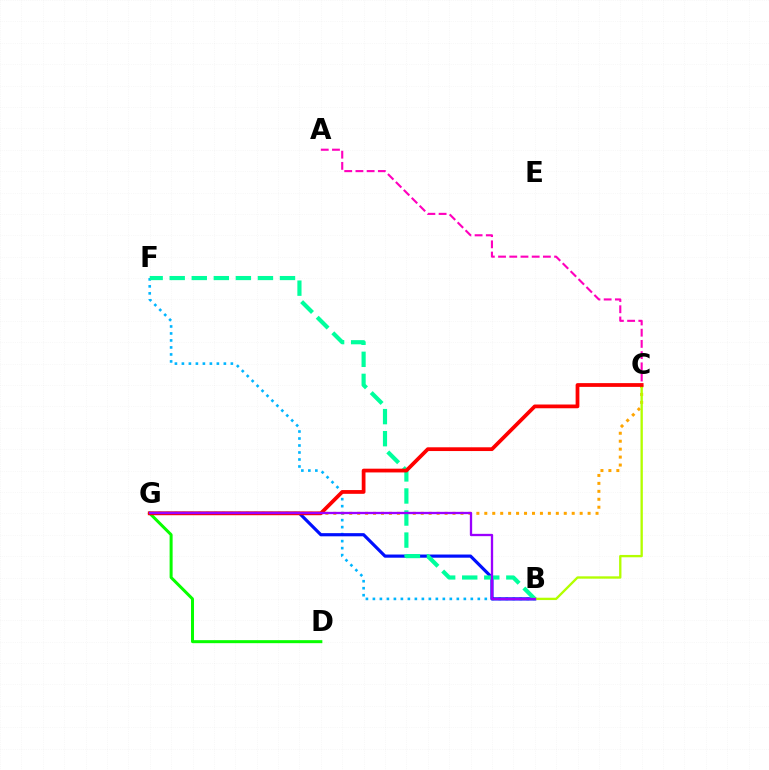{('C', 'G'): [{'color': '#ffa500', 'line_style': 'dotted', 'thickness': 2.16}, {'color': '#ff0000', 'line_style': 'solid', 'thickness': 2.7}], ('B', 'F'): [{'color': '#00b5ff', 'line_style': 'dotted', 'thickness': 1.9}, {'color': '#00ff9d', 'line_style': 'dashed', 'thickness': 3.0}], ('B', 'G'): [{'color': '#0010ff', 'line_style': 'solid', 'thickness': 2.28}, {'color': '#9b00ff', 'line_style': 'solid', 'thickness': 1.67}], ('D', 'G'): [{'color': '#08ff00', 'line_style': 'solid', 'thickness': 2.17}], ('B', 'C'): [{'color': '#b3ff00', 'line_style': 'solid', 'thickness': 1.69}], ('A', 'C'): [{'color': '#ff00bd', 'line_style': 'dashed', 'thickness': 1.52}]}